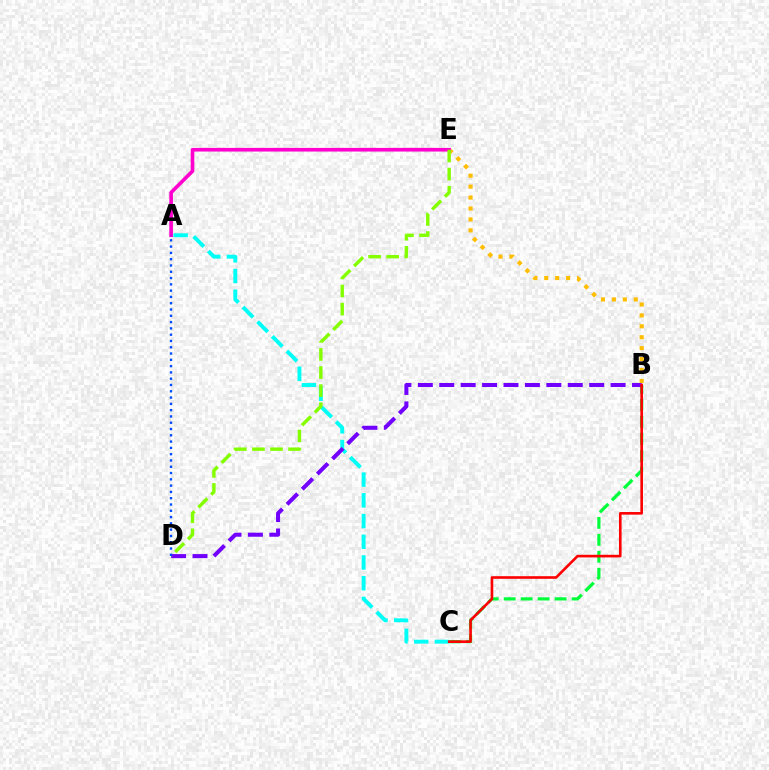{('B', 'C'): [{'color': '#00ff39', 'line_style': 'dashed', 'thickness': 2.3}, {'color': '#ff0000', 'line_style': 'solid', 'thickness': 1.89}], ('B', 'E'): [{'color': '#ffbd00', 'line_style': 'dotted', 'thickness': 2.97}], ('A', 'C'): [{'color': '#00fff6', 'line_style': 'dashed', 'thickness': 2.81}], ('B', 'D'): [{'color': '#7200ff', 'line_style': 'dashed', 'thickness': 2.91}], ('A', 'E'): [{'color': '#ff00cf', 'line_style': 'solid', 'thickness': 2.62}], ('D', 'E'): [{'color': '#84ff00', 'line_style': 'dashed', 'thickness': 2.46}], ('A', 'D'): [{'color': '#004bff', 'line_style': 'dotted', 'thickness': 1.71}]}